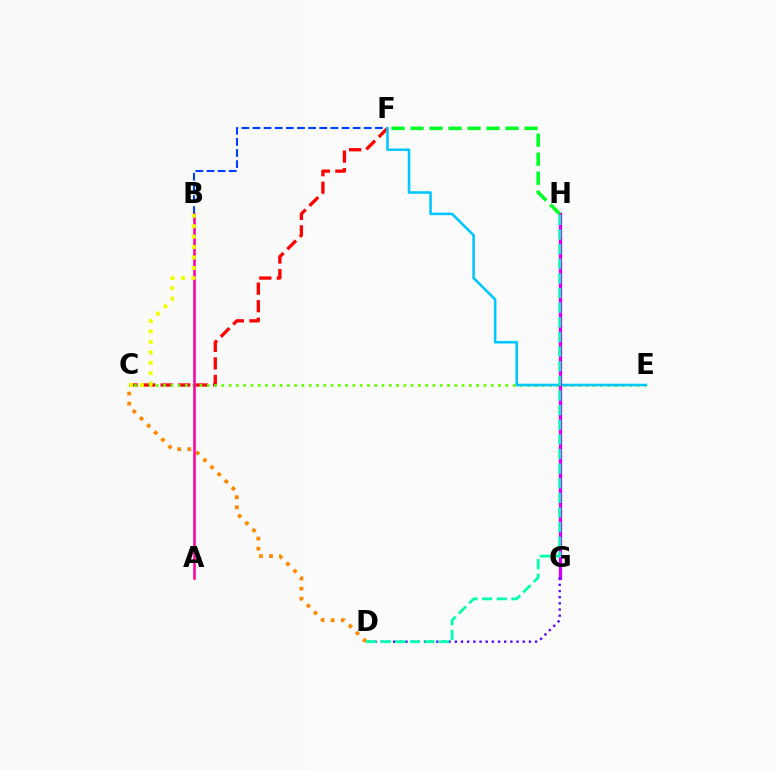{('B', 'F'): [{'color': '#003fff', 'line_style': 'dashed', 'thickness': 1.51}], ('C', 'D'): [{'color': '#ff8800', 'line_style': 'dotted', 'thickness': 2.73}], ('C', 'F'): [{'color': '#ff0000', 'line_style': 'dashed', 'thickness': 2.38}], ('C', 'E'): [{'color': '#66ff00', 'line_style': 'dotted', 'thickness': 1.98}], ('A', 'B'): [{'color': '#ff00a0', 'line_style': 'solid', 'thickness': 1.84}], ('E', 'F'): [{'color': '#00c7ff', 'line_style': 'solid', 'thickness': 1.86}], ('G', 'H'): [{'color': '#d600ff', 'line_style': 'solid', 'thickness': 2.37}], ('B', 'C'): [{'color': '#eeff00', 'line_style': 'dotted', 'thickness': 2.84}], ('F', 'H'): [{'color': '#00ff27', 'line_style': 'dashed', 'thickness': 2.58}], ('D', 'G'): [{'color': '#4f00ff', 'line_style': 'dotted', 'thickness': 1.68}], ('D', 'H'): [{'color': '#00ffaf', 'line_style': 'dashed', 'thickness': 1.99}]}